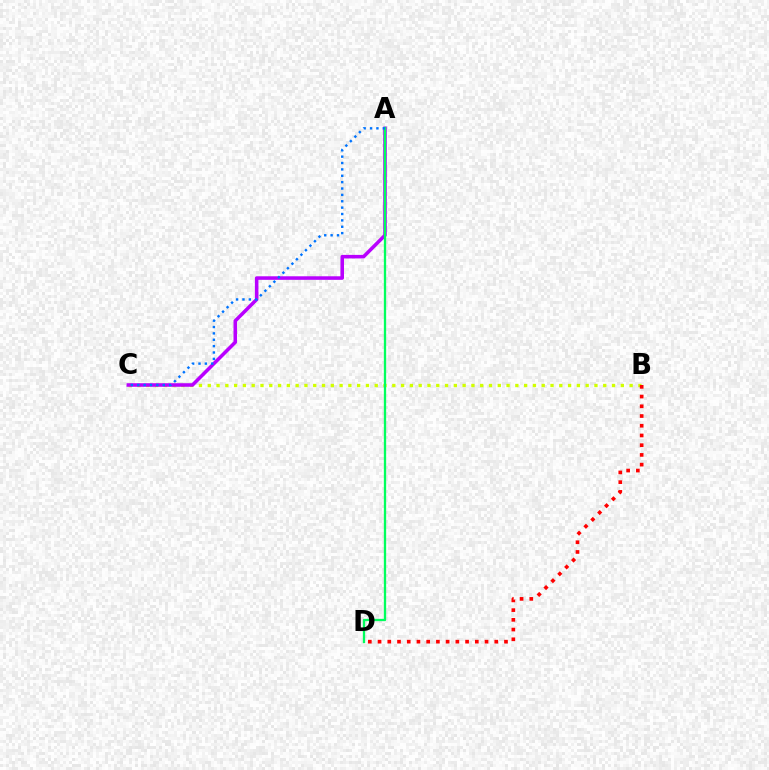{('B', 'C'): [{'color': '#d1ff00', 'line_style': 'dotted', 'thickness': 2.39}], ('A', 'C'): [{'color': '#b900ff', 'line_style': 'solid', 'thickness': 2.56}, {'color': '#0074ff', 'line_style': 'dotted', 'thickness': 1.73}], ('A', 'D'): [{'color': '#00ff5c', 'line_style': 'solid', 'thickness': 1.66}], ('B', 'D'): [{'color': '#ff0000', 'line_style': 'dotted', 'thickness': 2.64}]}